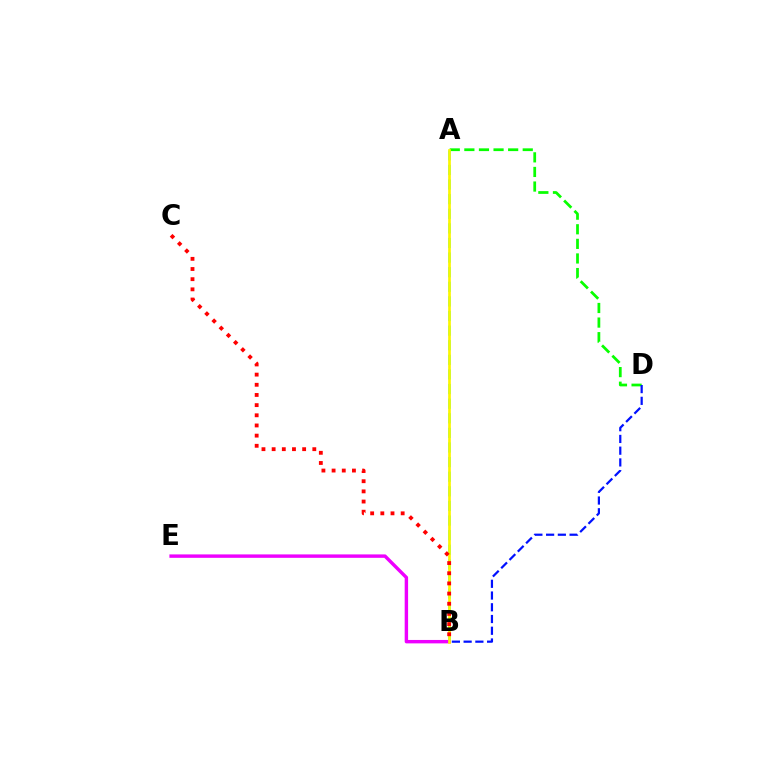{('A', 'B'): [{'color': '#00fff6', 'line_style': 'dashed', 'thickness': 1.98}, {'color': '#fcf500', 'line_style': 'solid', 'thickness': 1.93}], ('A', 'D'): [{'color': '#08ff00', 'line_style': 'dashed', 'thickness': 1.98}], ('B', 'E'): [{'color': '#ee00ff', 'line_style': 'solid', 'thickness': 2.46}], ('B', 'D'): [{'color': '#0010ff', 'line_style': 'dashed', 'thickness': 1.59}], ('B', 'C'): [{'color': '#ff0000', 'line_style': 'dotted', 'thickness': 2.76}]}